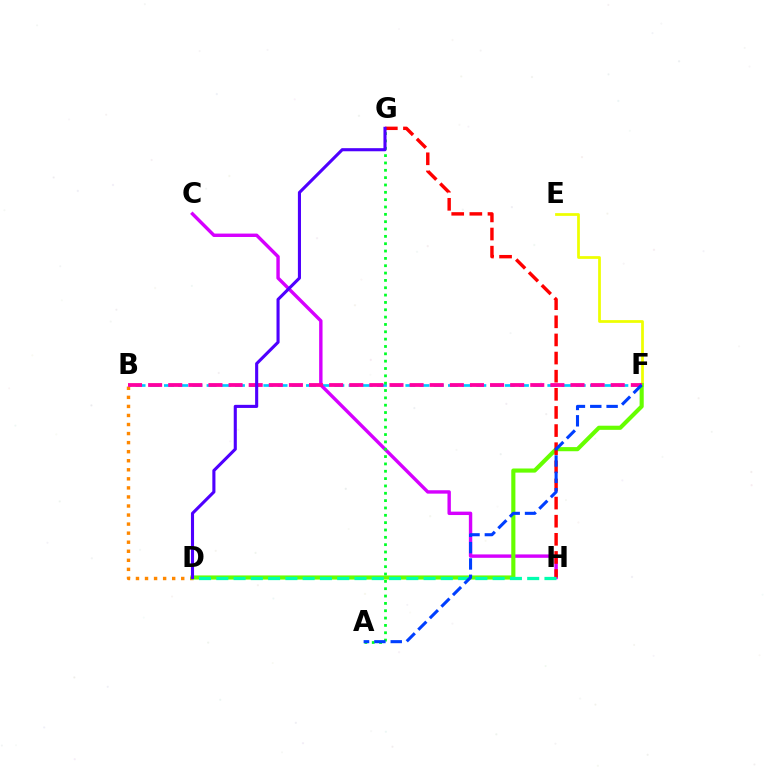{('E', 'F'): [{'color': '#eeff00', 'line_style': 'solid', 'thickness': 1.98}], ('B', 'D'): [{'color': '#ff8800', 'line_style': 'dotted', 'thickness': 2.46}], ('B', 'F'): [{'color': '#00c7ff', 'line_style': 'dashed', 'thickness': 1.93}, {'color': '#ff00a0', 'line_style': 'dashed', 'thickness': 2.73}], ('C', 'H'): [{'color': '#d600ff', 'line_style': 'solid', 'thickness': 2.45}], ('D', 'F'): [{'color': '#66ff00', 'line_style': 'solid', 'thickness': 2.97}], ('G', 'H'): [{'color': '#ff0000', 'line_style': 'dashed', 'thickness': 2.46}], ('A', 'G'): [{'color': '#00ff27', 'line_style': 'dotted', 'thickness': 1.99}], ('D', 'H'): [{'color': '#00ffaf', 'line_style': 'dashed', 'thickness': 2.35}], ('A', 'F'): [{'color': '#003fff', 'line_style': 'dashed', 'thickness': 2.22}], ('D', 'G'): [{'color': '#4f00ff', 'line_style': 'solid', 'thickness': 2.23}]}